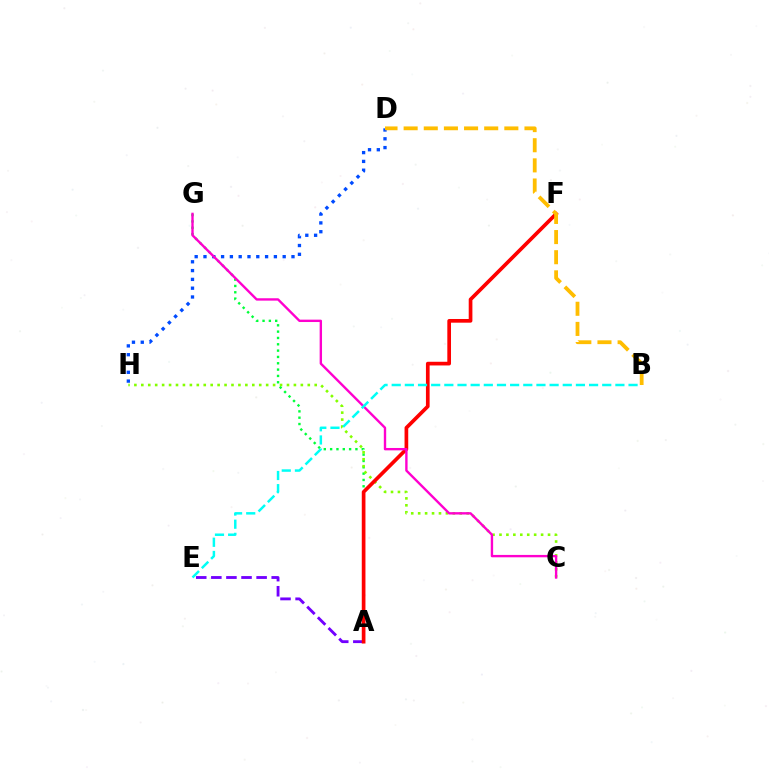{('A', 'G'): [{'color': '#00ff39', 'line_style': 'dotted', 'thickness': 1.72}], ('C', 'H'): [{'color': '#84ff00', 'line_style': 'dotted', 'thickness': 1.88}], ('A', 'E'): [{'color': '#7200ff', 'line_style': 'dashed', 'thickness': 2.05}], ('A', 'F'): [{'color': '#ff0000', 'line_style': 'solid', 'thickness': 2.65}], ('D', 'H'): [{'color': '#004bff', 'line_style': 'dotted', 'thickness': 2.39}], ('C', 'G'): [{'color': '#ff00cf', 'line_style': 'solid', 'thickness': 1.71}], ('B', 'E'): [{'color': '#00fff6', 'line_style': 'dashed', 'thickness': 1.79}], ('B', 'D'): [{'color': '#ffbd00', 'line_style': 'dashed', 'thickness': 2.74}]}